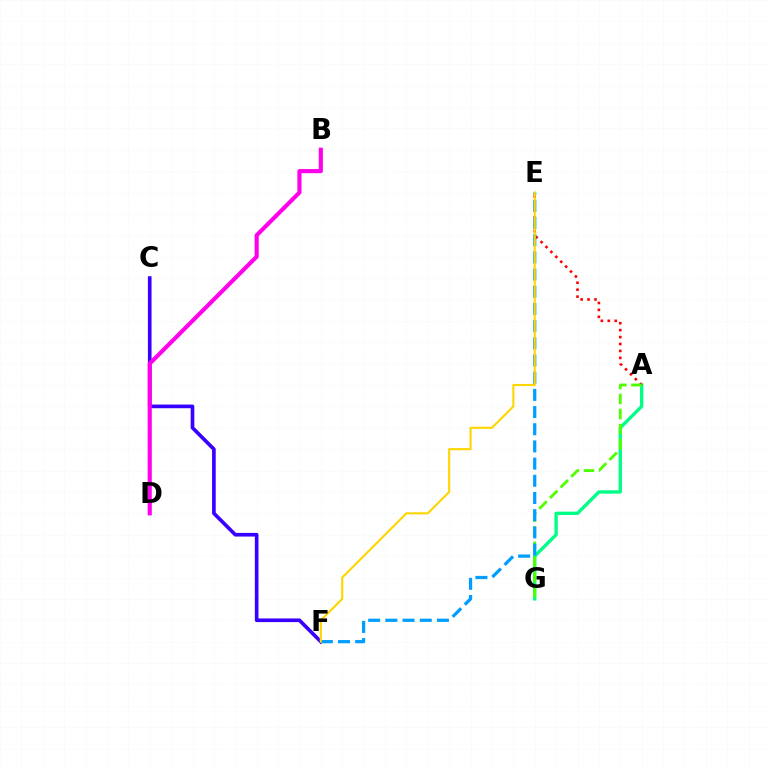{('A', 'G'): [{'color': '#00ff86', 'line_style': 'solid', 'thickness': 2.41}, {'color': '#4fff00', 'line_style': 'dashed', 'thickness': 2.05}], ('C', 'F'): [{'color': '#3700ff', 'line_style': 'solid', 'thickness': 2.63}], ('B', 'D'): [{'color': '#ff00ed', 'line_style': 'solid', 'thickness': 2.96}], ('A', 'E'): [{'color': '#ff0000', 'line_style': 'dotted', 'thickness': 1.88}], ('E', 'F'): [{'color': '#009eff', 'line_style': 'dashed', 'thickness': 2.33}, {'color': '#ffd500', 'line_style': 'solid', 'thickness': 1.52}]}